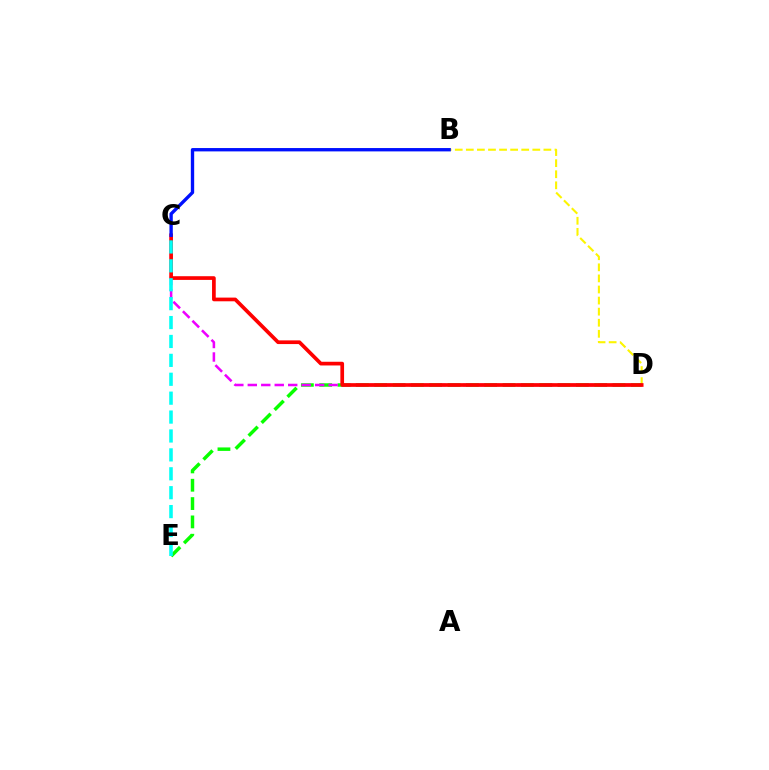{('B', 'D'): [{'color': '#fcf500', 'line_style': 'dashed', 'thickness': 1.51}], ('D', 'E'): [{'color': '#08ff00', 'line_style': 'dashed', 'thickness': 2.49}], ('C', 'D'): [{'color': '#ee00ff', 'line_style': 'dashed', 'thickness': 1.83}, {'color': '#ff0000', 'line_style': 'solid', 'thickness': 2.66}], ('B', 'C'): [{'color': '#0010ff', 'line_style': 'solid', 'thickness': 2.41}], ('C', 'E'): [{'color': '#00fff6', 'line_style': 'dashed', 'thickness': 2.57}]}